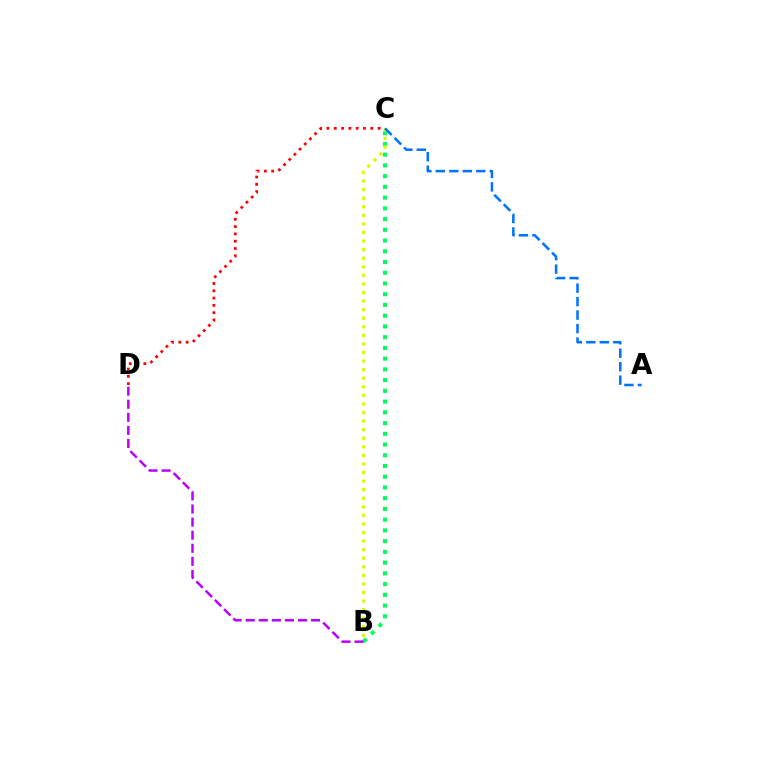{('C', 'D'): [{'color': '#ff0000', 'line_style': 'dotted', 'thickness': 1.98}], ('B', 'C'): [{'color': '#00ff5c', 'line_style': 'dotted', 'thickness': 2.92}, {'color': '#d1ff00', 'line_style': 'dotted', 'thickness': 2.33}], ('B', 'D'): [{'color': '#b900ff', 'line_style': 'dashed', 'thickness': 1.78}], ('A', 'C'): [{'color': '#0074ff', 'line_style': 'dashed', 'thickness': 1.83}]}